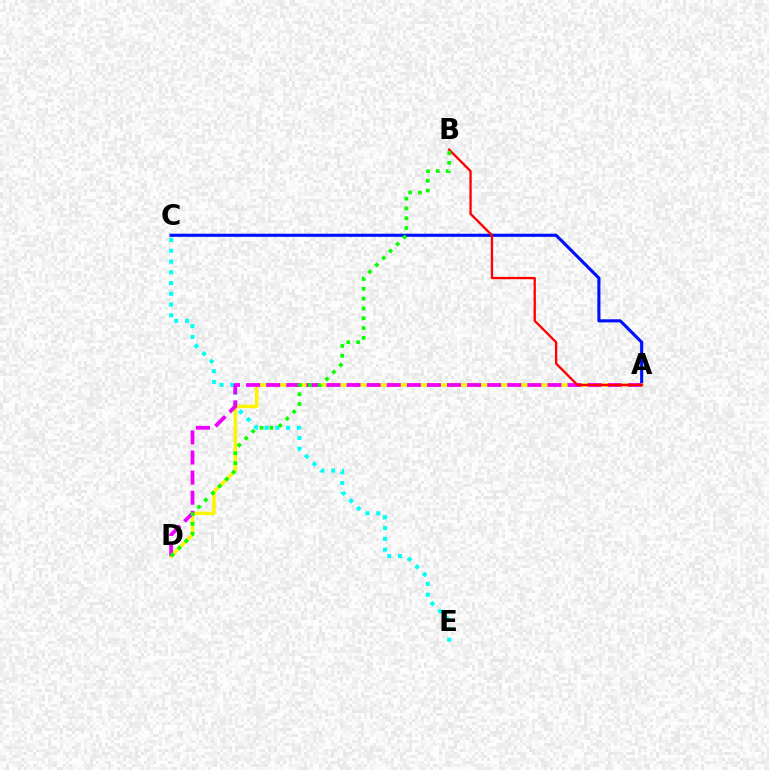{('A', 'C'): [{'color': '#0010ff', 'line_style': 'solid', 'thickness': 2.24}], ('C', 'E'): [{'color': '#00fff6', 'line_style': 'dotted', 'thickness': 2.92}], ('A', 'D'): [{'color': '#fcf500', 'line_style': 'solid', 'thickness': 2.53}, {'color': '#ee00ff', 'line_style': 'dashed', 'thickness': 2.73}], ('A', 'B'): [{'color': '#ff0000', 'line_style': 'solid', 'thickness': 1.67}], ('B', 'D'): [{'color': '#08ff00', 'line_style': 'dotted', 'thickness': 2.67}]}